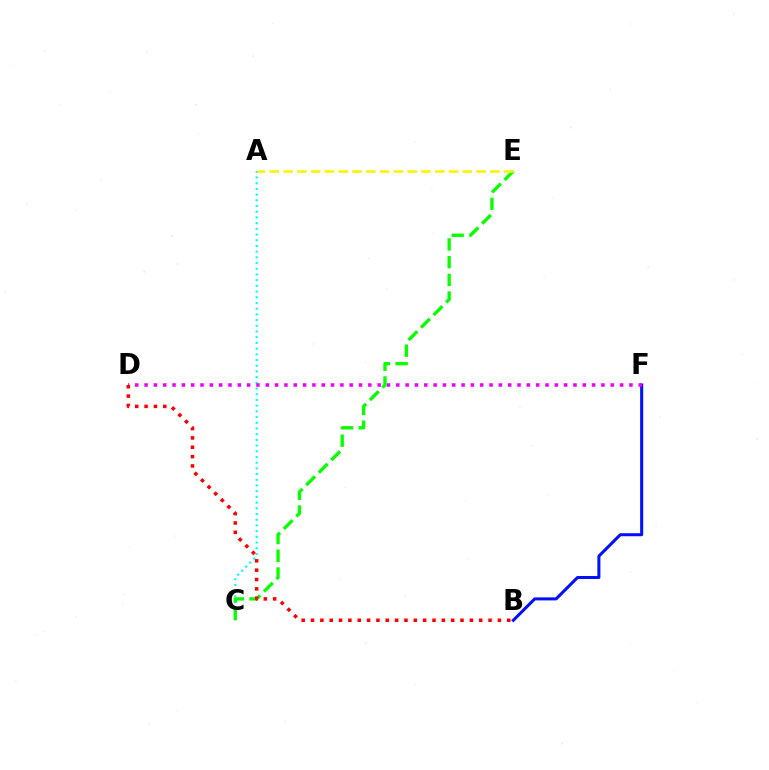{('B', 'F'): [{'color': '#0010ff', 'line_style': 'solid', 'thickness': 2.18}], ('A', 'C'): [{'color': '#00fff6', 'line_style': 'dotted', 'thickness': 1.55}], ('D', 'F'): [{'color': '#ee00ff', 'line_style': 'dotted', 'thickness': 2.53}], ('C', 'E'): [{'color': '#08ff00', 'line_style': 'dashed', 'thickness': 2.41}], ('A', 'E'): [{'color': '#fcf500', 'line_style': 'dashed', 'thickness': 1.87}], ('B', 'D'): [{'color': '#ff0000', 'line_style': 'dotted', 'thickness': 2.54}]}